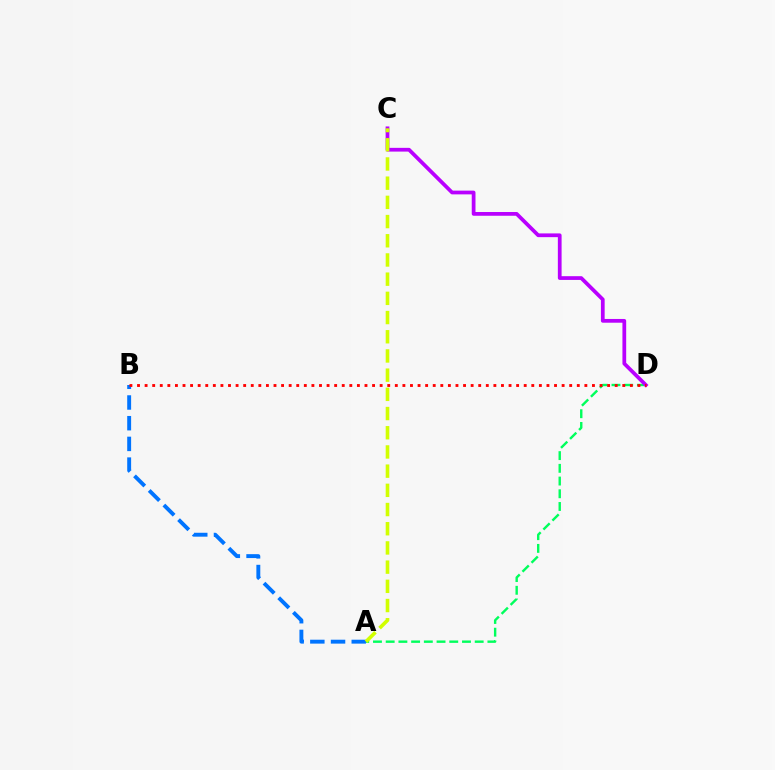{('A', 'D'): [{'color': '#00ff5c', 'line_style': 'dashed', 'thickness': 1.73}], ('C', 'D'): [{'color': '#b900ff', 'line_style': 'solid', 'thickness': 2.7}], ('A', 'B'): [{'color': '#0074ff', 'line_style': 'dashed', 'thickness': 2.81}], ('A', 'C'): [{'color': '#d1ff00', 'line_style': 'dashed', 'thickness': 2.61}], ('B', 'D'): [{'color': '#ff0000', 'line_style': 'dotted', 'thickness': 2.06}]}